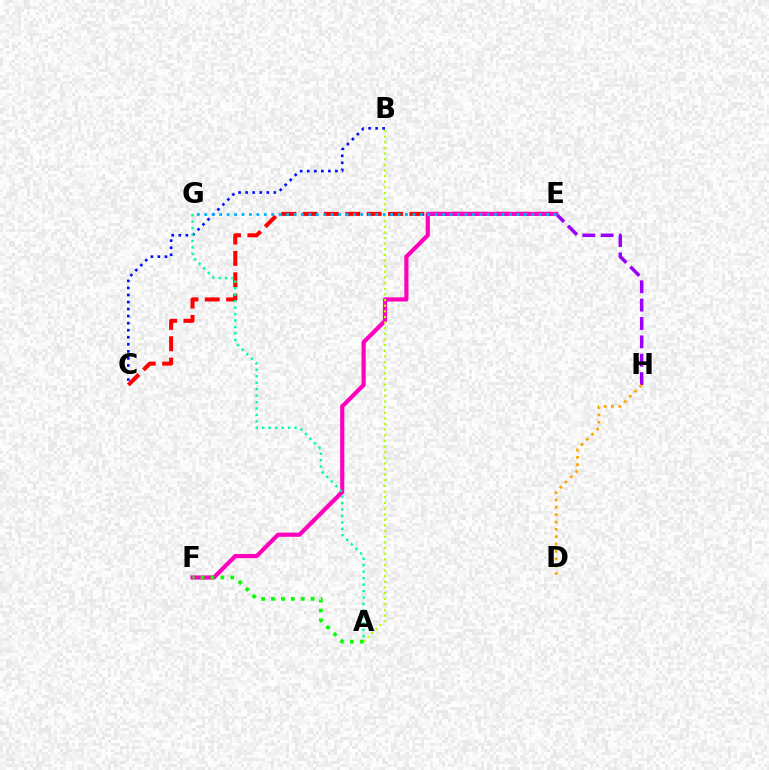{('E', 'H'): [{'color': '#9b00ff', 'line_style': 'dashed', 'thickness': 2.5}], ('D', 'H'): [{'color': '#ffa500', 'line_style': 'dotted', 'thickness': 2.0}], ('C', 'E'): [{'color': '#ff0000', 'line_style': 'dashed', 'thickness': 2.9}], ('E', 'F'): [{'color': '#ff00bd', 'line_style': 'solid', 'thickness': 3.0}], ('B', 'C'): [{'color': '#0010ff', 'line_style': 'dotted', 'thickness': 1.91}], ('A', 'F'): [{'color': '#08ff00', 'line_style': 'dotted', 'thickness': 2.69}], ('A', 'B'): [{'color': '#b3ff00', 'line_style': 'dotted', 'thickness': 1.53}], ('E', 'G'): [{'color': '#00b5ff', 'line_style': 'dotted', 'thickness': 2.02}], ('A', 'G'): [{'color': '#00ff9d', 'line_style': 'dotted', 'thickness': 1.75}]}